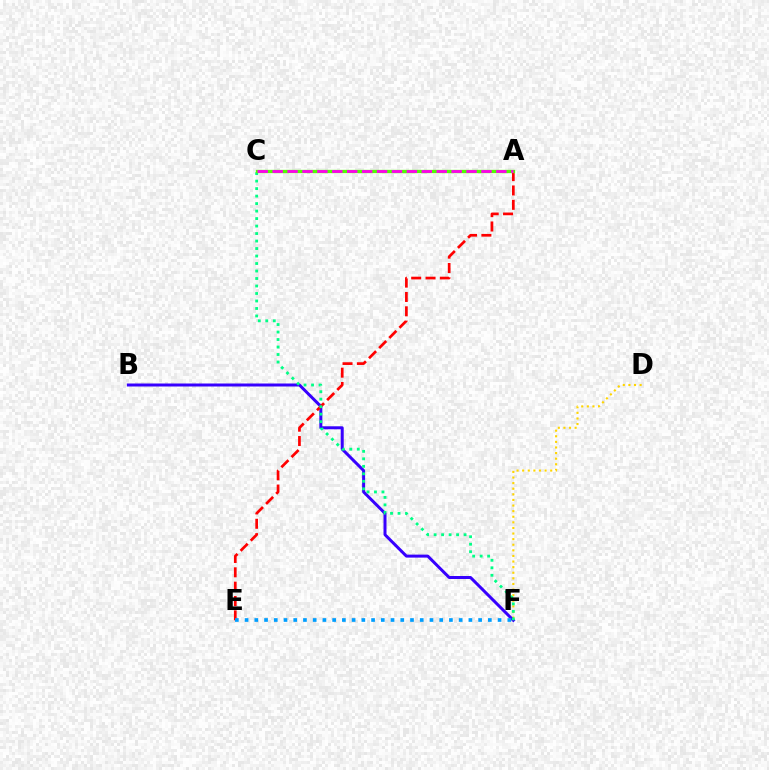{('D', 'F'): [{'color': '#ffd500', 'line_style': 'dotted', 'thickness': 1.52}], ('B', 'F'): [{'color': '#3700ff', 'line_style': 'solid', 'thickness': 2.15}], ('A', 'E'): [{'color': '#ff0000', 'line_style': 'dashed', 'thickness': 1.95}], ('C', 'F'): [{'color': '#00ff86', 'line_style': 'dotted', 'thickness': 2.04}], ('A', 'C'): [{'color': '#4fff00', 'line_style': 'solid', 'thickness': 2.38}, {'color': '#ff00ed', 'line_style': 'dashed', 'thickness': 2.03}], ('E', 'F'): [{'color': '#009eff', 'line_style': 'dotted', 'thickness': 2.64}]}